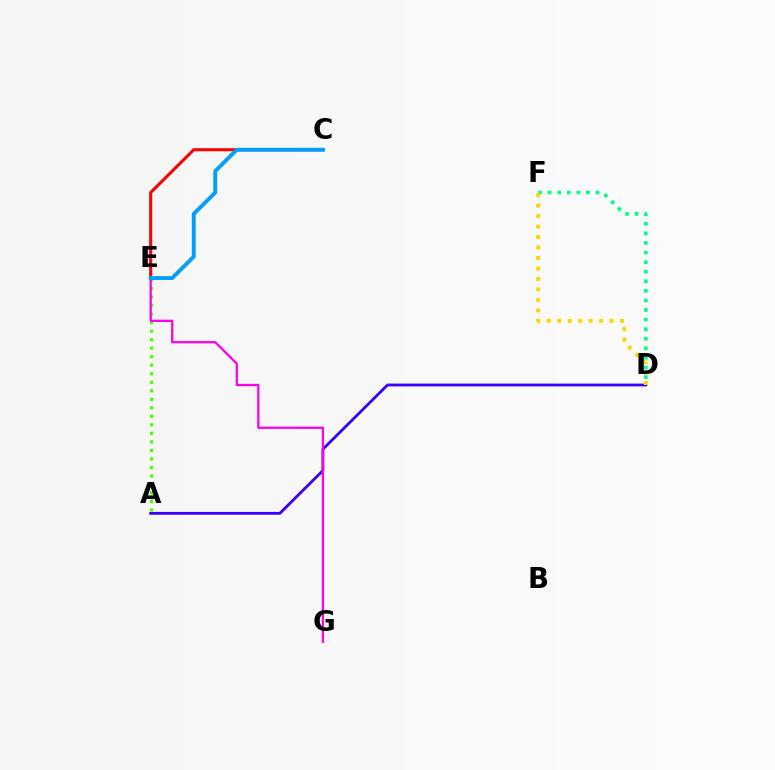{('A', 'D'): [{'color': '#3700ff', 'line_style': 'solid', 'thickness': 2.01}], ('C', 'E'): [{'color': '#ff0000', 'line_style': 'solid', 'thickness': 2.22}, {'color': '#009eff', 'line_style': 'solid', 'thickness': 2.79}], ('A', 'E'): [{'color': '#4fff00', 'line_style': 'dotted', 'thickness': 2.31}], ('D', 'F'): [{'color': '#00ff86', 'line_style': 'dotted', 'thickness': 2.6}, {'color': '#ffd500', 'line_style': 'dotted', 'thickness': 2.85}], ('E', 'G'): [{'color': '#ff00ed', 'line_style': 'solid', 'thickness': 1.64}]}